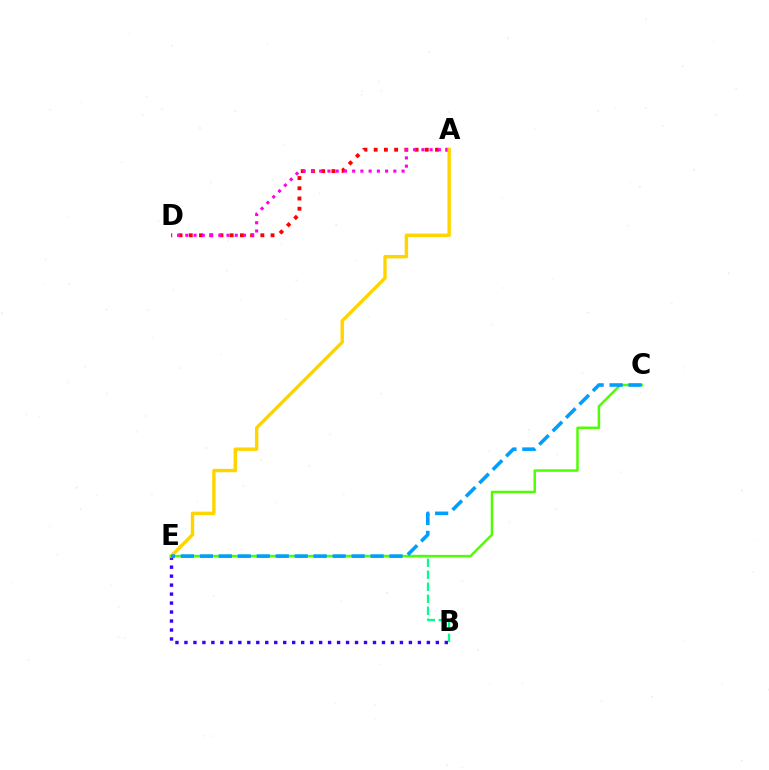{('B', 'E'): [{'color': '#3700ff', 'line_style': 'dotted', 'thickness': 2.44}, {'color': '#00ff86', 'line_style': 'dashed', 'thickness': 1.63}], ('A', 'D'): [{'color': '#ff0000', 'line_style': 'dotted', 'thickness': 2.78}, {'color': '#ff00ed', 'line_style': 'dotted', 'thickness': 2.24}], ('A', 'E'): [{'color': '#ffd500', 'line_style': 'solid', 'thickness': 2.46}], ('C', 'E'): [{'color': '#4fff00', 'line_style': 'solid', 'thickness': 1.78}, {'color': '#009eff', 'line_style': 'dashed', 'thickness': 2.58}]}